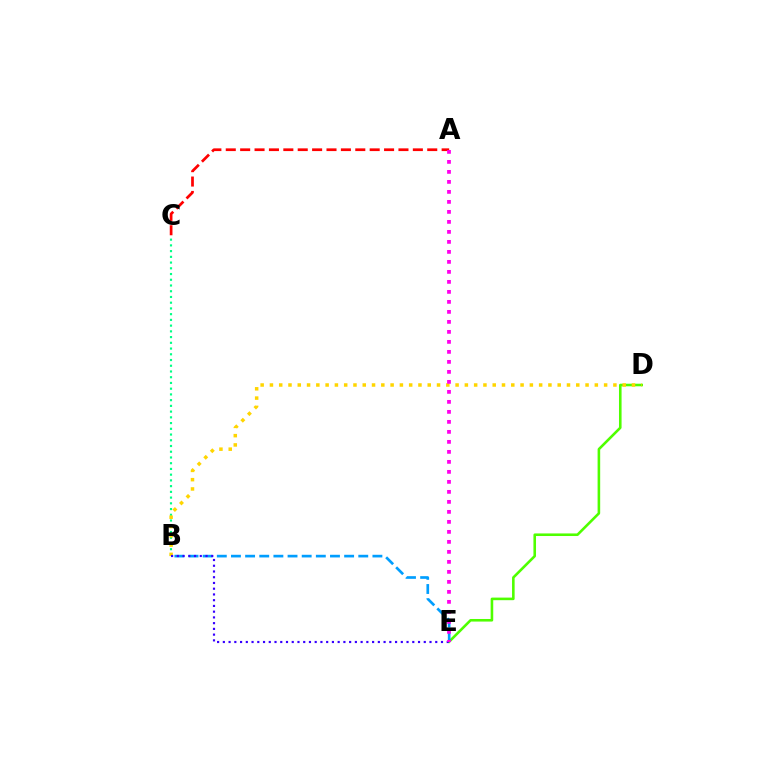{('D', 'E'): [{'color': '#4fff00', 'line_style': 'solid', 'thickness': 1.86}], ('B', 'C'): [{'color': '#00ff86', 'line_style': 'dotted', 'thickness': 1.56}], ('B', 'E'): [{'color': '#009eff', 'line_style': 'dashed', 'thickness': 1.92}, {'color': '#3700ff', 'line_style': 'dotted', 'thickness': 1.56}], ('B', 'D'): [{'color': '#ffd500', 'line_style': 'dotted', 'thickness': 2.52}], ('A', 'C'): [{'color': '#ff0000', 'line_style': 'dashed', 'thickness': 1.96}], ('A', 'E'): [{'color': '#ff00ed', 'line_style': 'dotted', 'thickness': 2.72}]}